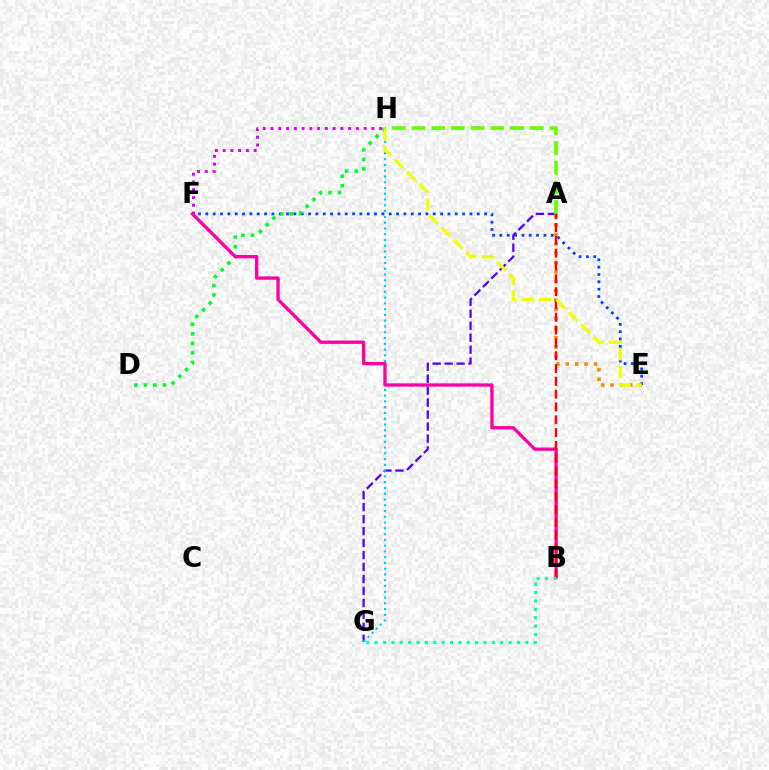{('E', 'F'): [{'color': '#003fff', 'line_style': 'dotted', 'thickness': 1.99}], ('A', 'G'): [{'color': '#4f00ff', 'line_style': 'dashed', 'thickness': 1.63}], ('A', 'E'): [{'color': '#ff8800', 'line_style': 'dotted', 'thickness': 2.55}], ('D', 'H'): [{'color': '#00ff27', 'line_style': 'dotted', 'thickness': 2.59}], ('F', 'H'): [{'color': '#d600ff', 'line_style': 'dotted', 'thickness': 2.11}], ('G', 'H'): [{'color': '#00c7ff', 'line_style': 'dotted', 'thickness': 1.57}], ('B', 'F'): [{'color': '#ff00a0', 'line_style': 'solid', 'thickness': 2.38}], ('A', 'H'): [{'color': '#66ff00', 'line_style': 'dashed', 'thickness': 2.68}], ('A', 'B'): [{'color': '#ff0000', 'line_style': 'dashed', 'thickness': 1.74}], ('E', 'H'): [{'color': '#eeff00', 'line_style': 'dashed', 'thickness': 2.38}], ('B', 'G'): [{'color': '#00ffaf', 'line_style': 'dotted', 'thickness': 2.27}]}